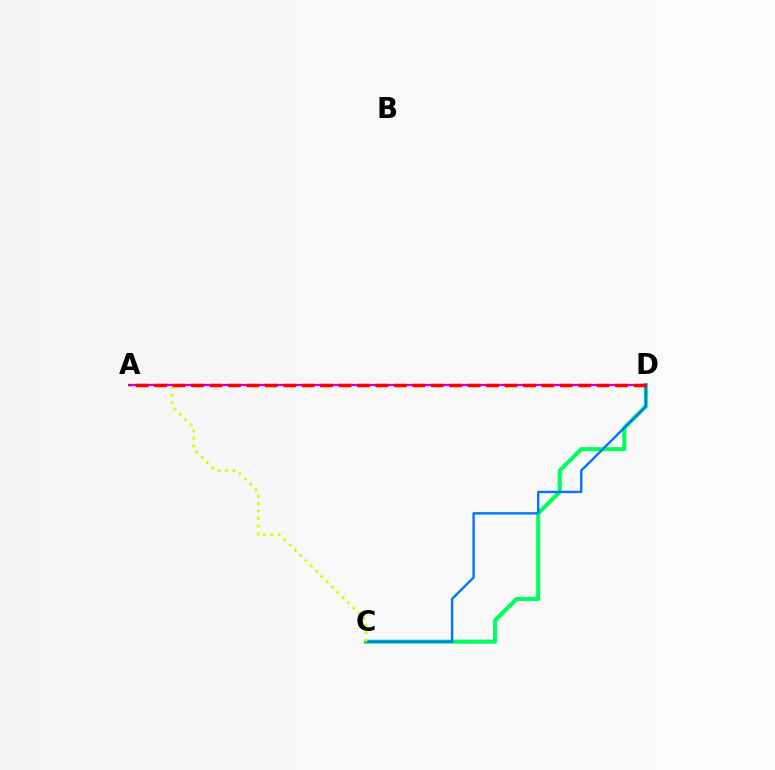{('C', 'D'): [{'color': '#00ff5c', 'line_style': 'solid', 'thickness': 2.95}, {'color': '#0074ff', 'line_style': 'solid', 'thickness': 1.72}], ('A', 'C'): [{'color': '#d1ff00', 'line_style': 'dotted', 'thickness': 2.03}], ('A', 'D'): [{'color': '#b900ff', 'line_style': 'solid', 'thickness': 1.57}, {'color': '#ff0000', 'line_style': 'dashed', 'thickness': 2.51}]}